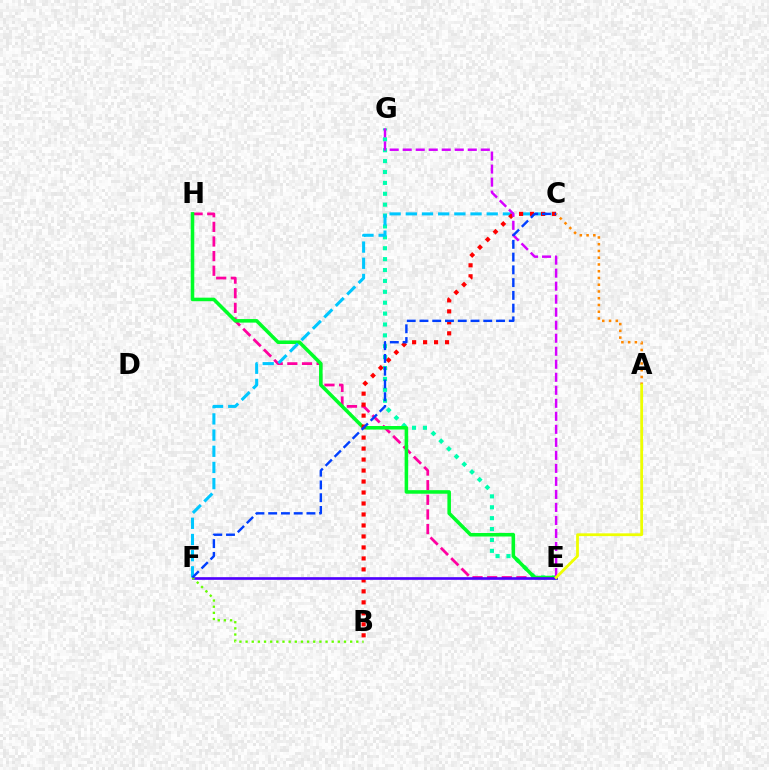{('E', 'H'): [{'color': '#ff00a0', 'line_style': 'dashed', 'thickness': 1.99}, {'color': '#00ff27', 'line_style': 'solid', 'thickness': 2.55}], ('E', 'G'): [{'color': '#00ffaf', 'line_style': 'dotted', 'thickness': 2.96}, {'color': '#d600ff', 'line_style': 'dashed', 'thickness': 1.77}], ('A', 'C'): [{'color': '#ff8800', 'line_style': 'dotted', 'thickness': 1.83}], ('C', 'F'): [{'color': '#00c7ff', 'line_style': 'dashed', 'thickness': 2.2}, {'color': '#003fff', 'line_style': 'dashed', 'thickness': 1.73}], ('B', 'C'): [{'color': '#ff0000', 'line_style': 'dotted', 'thickness': 2.98}], ('E', 'F'): [{'color': '#4f00ff', 'line_style': 'solid', 'thickness': 1.91}], ('A', 'E'): [{'color': '#eeff00', 'line_style': 'solid', 'thickness': 2.0}], ('B', 'F'): [{'color': '#66ff00', 'line_style': 'dotted', 'thickness': 1.67}]}